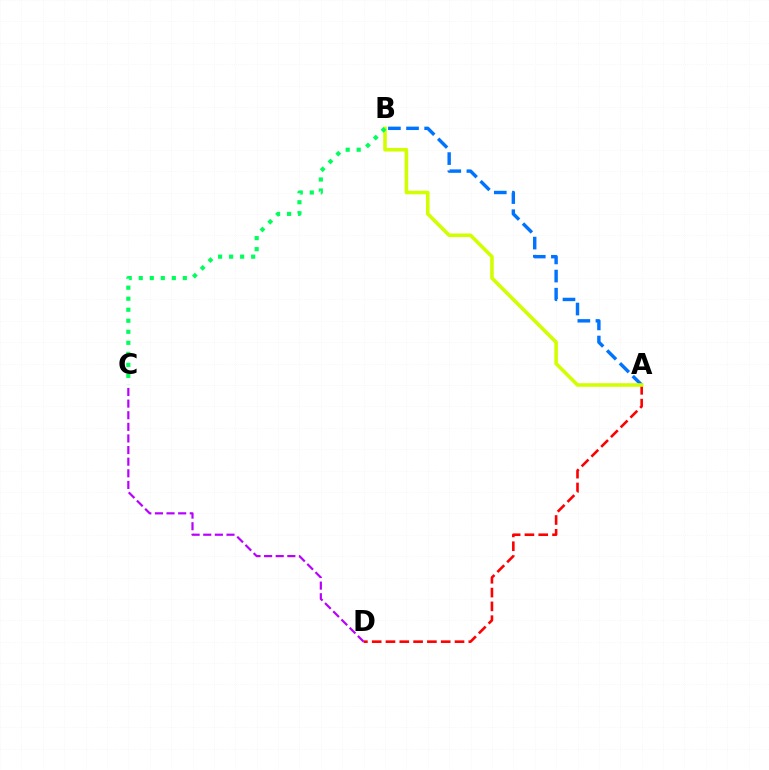{('A', 'B'): [{'color': '#0074ff', 'line_style': 'dashed', 'thickness': 2.46}, {'color': '#d1ff00', 'line_style': 'solid', 'thickness': 2.58}], ('A', 'D'): [{'color': '#ff0000', 'line_style': 'dashed', 'thickness': 1.87}], ('C', 'D'): [{'color': '#b900ff', 'line_style': 'dashed', 'thickness': 1.58}], ('B', 'C'): [{'color': '#00ff5c', 'line_style': 'dotted', 'thickness': 3.0}]}